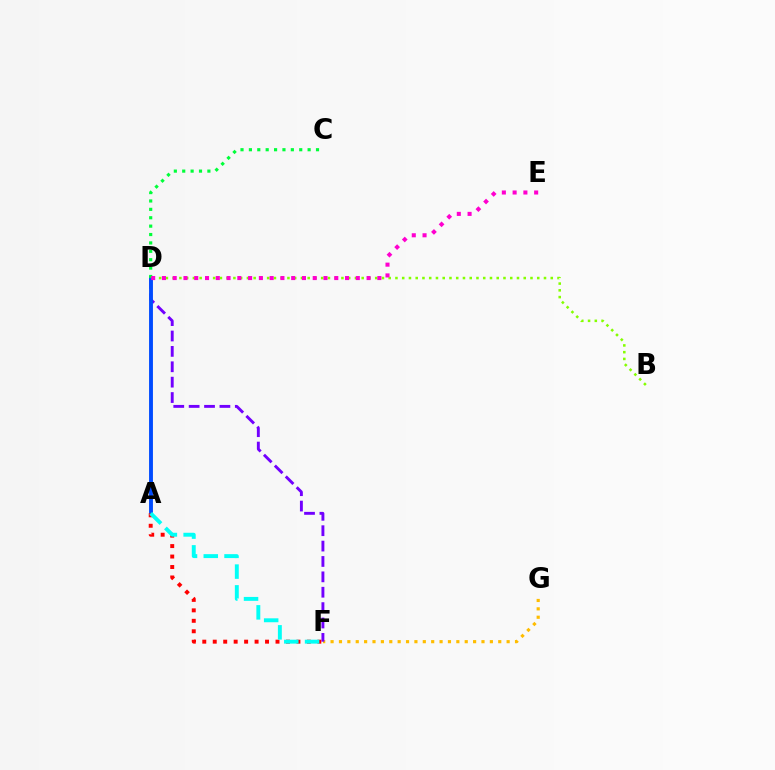{('F', 'G'): [{'color': '#ffbd00', 'line_style': 'dotted', 'thickness': 2.28}], ('B', 'D'): [{'color': '#84ff00', 'line_style': 'dotted', 'thickness': 1.83}], ('D', 'F'): [{'color': '#7200ff', 'line_style': 'dashed', 'thickness': 2.09}], ('A', 'D'): [{'color': '#004bff', 'line_style': 'solid', 'thickness': 2.79}], ('C', 'D'): [{'color': '#00ff39', 'line_style': 'dotted', 'thickness': 2.28}], ('D', 'E'): [{'color': '#ff00cf', 'line_style': 'dotted', 'thickness': 2.93}], ('A', 'F'): [{'color': '#ff0000', 'line_style': 'dotted', 'thickness': 2.84}, {'color': '#00fff6', 'line_style': 'dashed', 'thickness': 2.82}]}